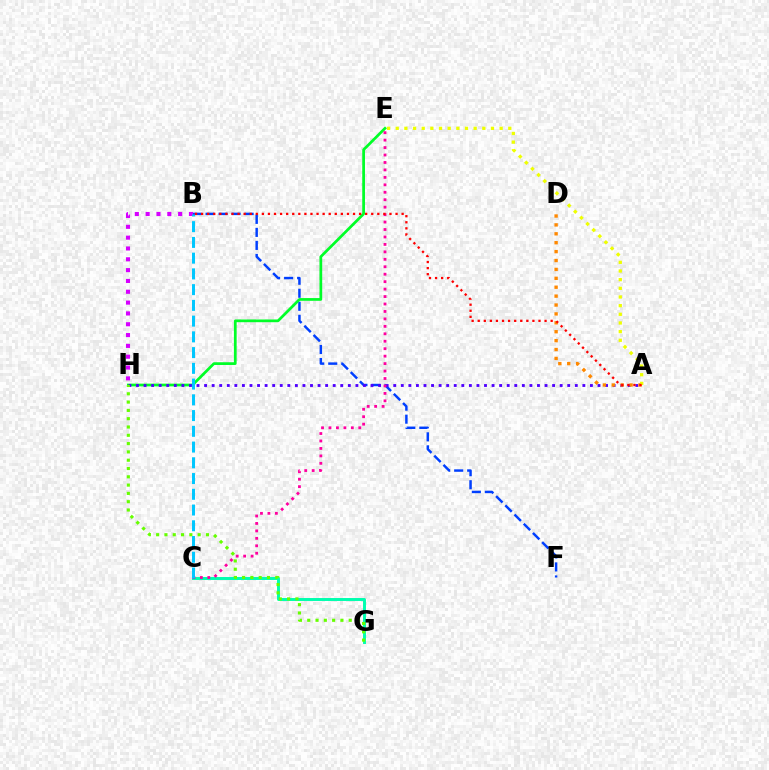{('C', 'G'): [{'color': '#00ffaf', 'line_style': 'solid', 'thickness': 2.12}], ('B', 'F'): [{'color': '#003fff', 'line_style': 'dashed', 'thickness': 1.77}], ('E', 'H'): [{'color': '#00ff27', 'line_style': 'solid', 'thickness': 1.97}], ('B', 'H'): [{'color': '#d600ff', 'line_style': 'dotted', 'thickness': 2.94}], ('A', 'H'): [{'color': '#4f00ff', 'line_style': 'dotted', 'thickness': 2.06}], ('C', 'E'): [{'color': '#ff00a0', 'line_style': 'dotted', 'thickness': 2.02}], ('A', 'D'): [{'color': '#ff8800', 'line_style': 'dotted', 'thickness': 2.42}], ('G', 'H'): [{'color': '#66ff00', 'line_style': 'dotted', 'thickness': 2.26}], ('B', 'C'): [{'color': '#00c7ff', 'line_style': 'dashed', 'thickness': 2.14}], ('A', 'E'): [{'color': '#eeff00', 'line_style': 'dotted', 'thickness': 2.35}], ('A', 'B'): [{'color': '#ff0000', 'line_style': 'dotted', 'thickness': 1.65}]}